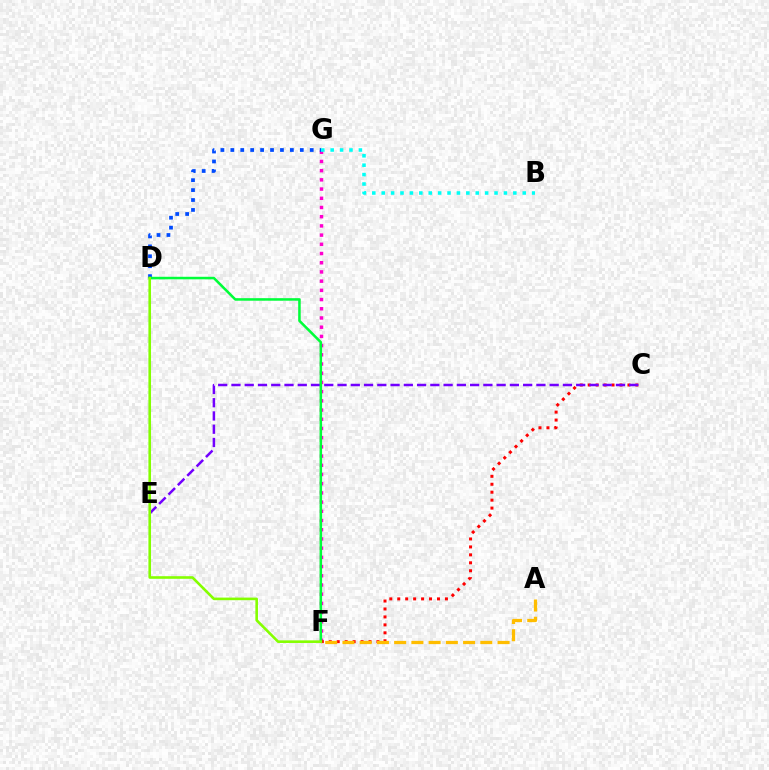{('F', 'G'): [{'color': '#ff00cf', 'line_style': 'dotted', 'thickness': 2.5}], ('C', 'F'): [{'color': '#ff0000', 'line_style': 'dotted', 'thickness': 2.16}], ('D', 'G'): [{'color': '#004bff', 'line_style': 'dotted', 'thickness': 2.7}], ('C', 'E'): [{'color': '#7200ff', 'line_style': 'dashed', 'thickness': 1.8}], ('B', 'G'): [{'color': '#00fff6', 'line_style': 'dotted', 'thickness': 2.55}], ('D', 'F'): [{'color': '#00ff39', 'line_style': 'solid', 'thickness': 1.83}, {'color': '#84ff00', 'line_style': 'solid', 'thickness': 1.88}], ('A', 'F'): [{'color': '#ffbd00', 'line_style': 'dashed', 'thickness': 2.34}]}